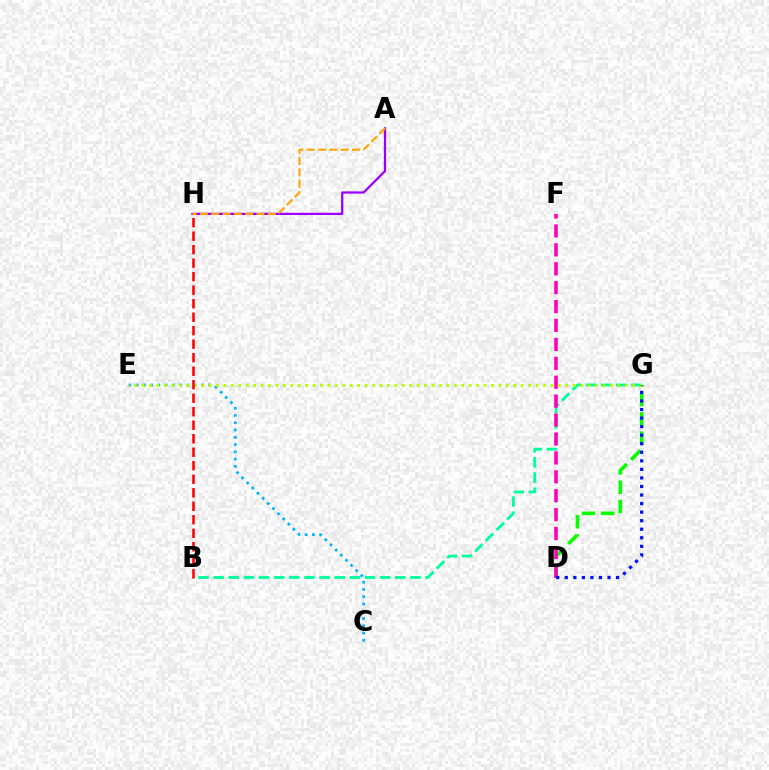{('B', 'G'): [{'color': '#00ff9d', 'line_style': 'dashed', 'thickness': 2.06}], ('A', 'H'): [{'color': '#9b00ff', 'line_style': 'solid', 'thickness': 1.62}, {'color': '#ffa500', 'line_style': 'dashed', 'thickness': 1.54}], ('D', 'G'): [{'color': '#08ff00', 'line_style': 'dashed', 'thickness': 2.62}, {'color': '#0010ff', 'line_style': 'dotted', 'thickness': 2.32}], ('C', 'E'): [{'color': '#00b5ff', 'line_style': 'dotted', 'thickness': 1.97}], ('D', 'F'): [{'color': '#ff00bd', 'line_style': 'dashed', 'thickness': 2.57}], ('E', 'G'): [{'color': '#b3ff00', 'line_style': 'dotted', 'thickness': 2.02}], ('B', 'H'): [{'color': '#ff0000', 'line_style': 'dashed', 'thickness': 1.83}]}